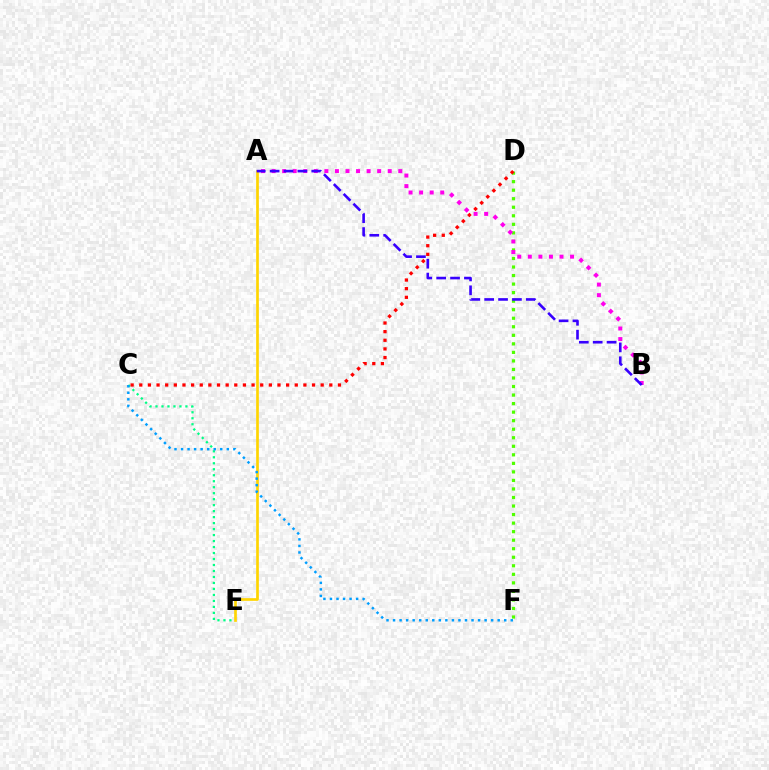{('D', 'F'): [{'color': '#4fff00', 'line_style': 'dotted', 'thickness': 2.32}], ('C', 'E'): [{'color': '#00ff86', 'line_style': 'dotted', 'thickness': 1.63}], ('C', 'D'): [{'color': '#ff0000', 'line_style': 'dotted', 'thickness': 2.35}], ('A', 'E'): [{'color': '#ffd500', 'line_style': 'solid', 'thickness': 1.94}], ('A', 'B'): [{'color': '#ff00ed', 'line_style': 'dotted', 'thickness': 2.87}, {'color': '#3700ff', 'line_style': 'dashed', 'thickness': 1.89}], ('C', 'F'): [{'color': '#009eff', 'line_style': 'dotted', 'thickness': 1.78}]}